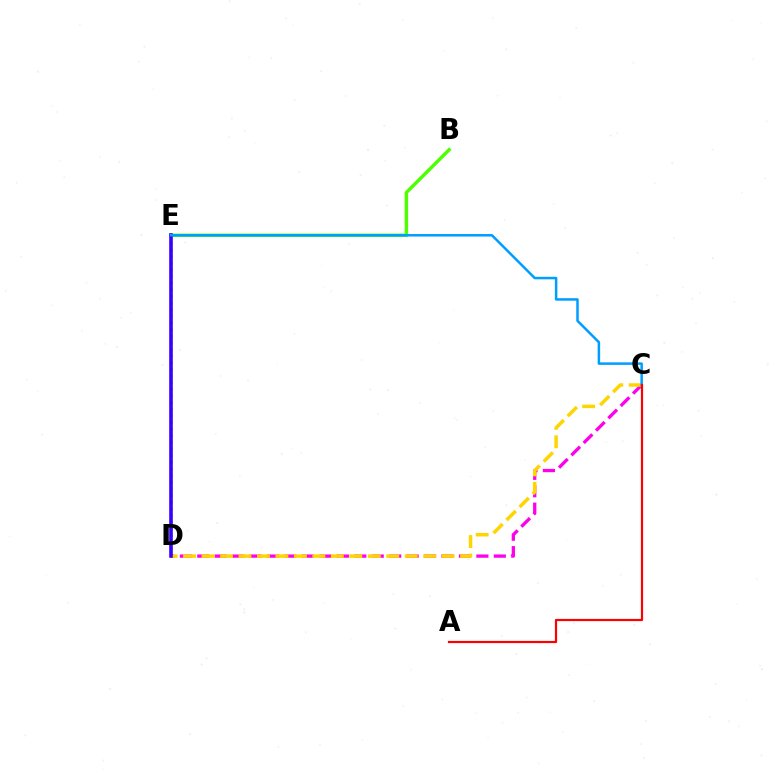{('D', 'E'): [{'color': '#00ff86', 'line_style': 'dotted', 'thickness': 1.8}, {'color': '#3700ff', 'line_style': 'solid', 'thickness': 2.59}], ('B', 'E'): [{'color': '#4fff00', 'line_style': 'solid', 'thickness': 2.47}], ('C', 'D'): [{'color': '#ff00ed', 'line_style': 'dashed', 'thickness': 2.37}, {'color': '#ffd500', 'line_style': 'dashed', 'thickness': 2.51}], ('C', 'E'): [{'color': '#009eff', 'line_style': 'solid', 'thickness': 1.81}], ('A', 'C'): [{'color': '#ff0000', 'line_style': 'solid', 'thickness': 1.58}]}